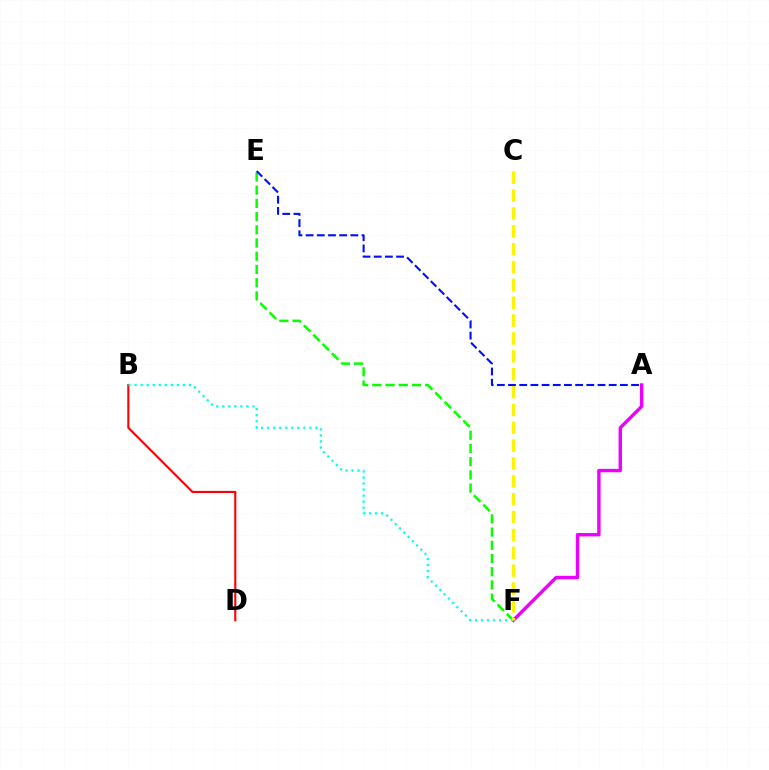{('A', 'F'): [{'color': '#ee00ff', 'line_style': 'solid', 'thickness': 2.45}], ('B', 'D'): [{'color': '#ff0000', 'line_style': 'solid', 'thickness': 1.52}], ('E', 'F'): [{'color': '#08ff00', 'line_style': 'dashed', 'thickness': 1.79}], ('B', 'F'): [{'color': '#00fff6', 'line_style': 'dotted', 'thickness': 1.64}], ('C', 'F'): [{'color': '#fcf500', 'line_style': 'dashed', 'thickness': 2.43}], ('A', 'E'): [{'color': '#0010ff', 'line_style': 'dashed', 'thickness': 1.52}]}